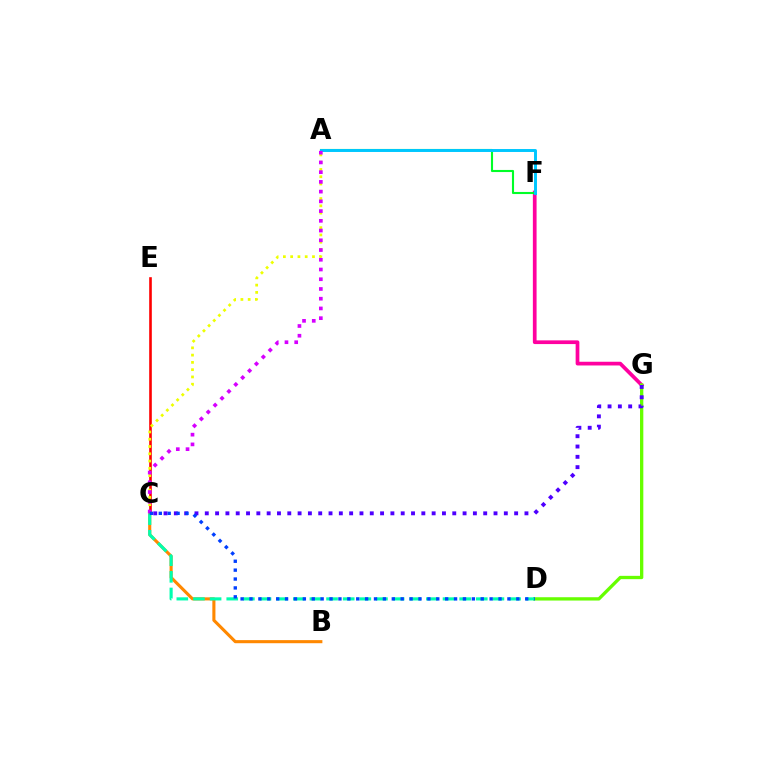{('F', 'G'): [{'color': '#ff00a0', 'line_style': 'solid', 'thickness': 2.68}], ('D', 'G'): [{'color': '#66ff00', 'line_style': 'solid', 'thickness': 2.39}], ('C', 'G'): [{'color': '#4f00ff', 'line_style': 'dotted', 'thickness': 2.8}], ('B', 'C'): [{'color': '#ff8800', 'line_style': 'solid', 'thickness': 2.23}], ('C', 'E'): [{'color': '#ff0000', 'line_style': 'solid', 'thickness': 1.89}], ('A', 'C'): [{'color': '#eeff00', 'line_style': 'dotted', 'thickness': 1.98}, {'color': '#d600ff', 'line_style': 'dotted', 'thickness': 2.64}], ('A', 'F'): [{'color': '#00ff27', 'line_style': 'solid', 'thickness': 1.52}, {'color': '#00c7ff', 'line_style': 'solid', 'thickness': 2.12}], ('C', 'D'): [{'color': '#00ffaf', 'line_style': 'dashed', 'thickness': 2.26}, {'color': '#003fff', 'line_style': 'dotted', 'thickness': 2.42}]}